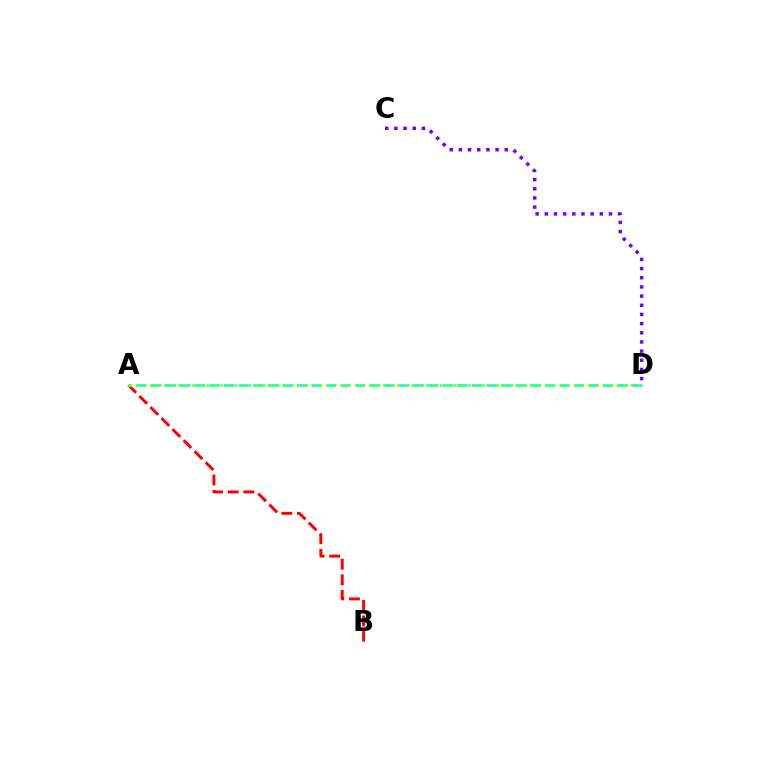{('C', 'D'): [{'color': '#7200ff', 'line_style': 'dotted', 'thickness': 2.49}], ('A', 'B'): [{'color': '#ff0000', 'line_style': 'dashed', 'thickness': 2.12}], ('A', 'D'): [{'color': '#00fff6', 'line_style': 'dashed', 'thickness': 1.98}, {'color': '#84ff00', 'line_style': 'dotted', 'thickness': 1.92}]}